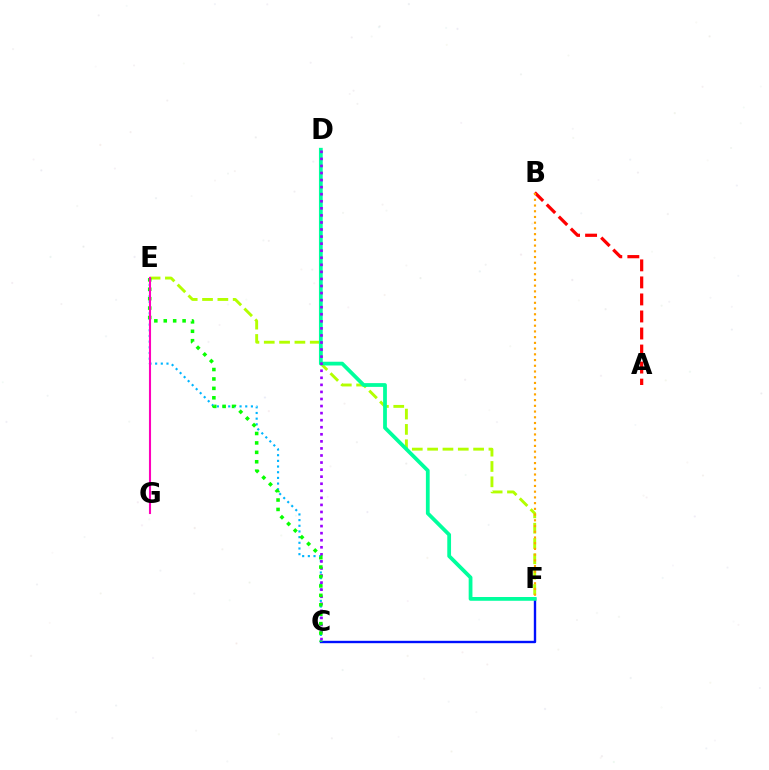{('C', 'F'): [{'color': '#0010ff', 'line_style': 'solid', 'thickness': 1.71}], ('C', 'E'): [{'color': '#00b5ff', 'line_style': 'dotted', 'thickness': 1.54}, {'color': '#08ff00', 'line_style': 'dotted', 'thickness': 2.56}], ('E', 'F'): [{'color': '#b3ff00', 'line_style': 'dashed', 'thickness': 2.08}], ('D', 'F'): [{'color': '#00ff9d', 'line_style': 'solid', 'thickness': 2.71}], ('A', 'B'): [{'color': '#ff0000', 'line_style': 'dashed', 'thickness': 2.31}], ('C', 'D'): [{'color': '#9b00ff', 'line_style': 'dotted', 'thickness': 1.92}], ('B', 'F'): [{'color': '#ffa500', 'line_style': 'dotted', 'thickness': 1.55}], ('E', 'G'): [{'color': '#ff00bd', 'line_style': 'solid', 'thickness': 1.51}]}